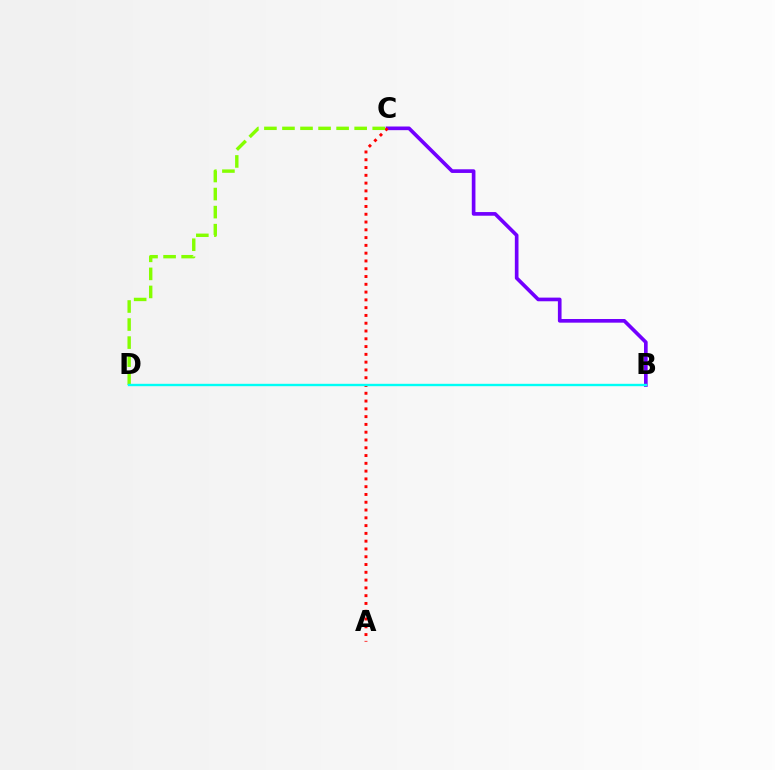{('B', 'C'): [{'color': '#7200ff', 'line_style': 'solid', 'thickness': 2.64}], ('A', 'C'): [{'color': '#ff0000', 'line_style': 'dotted', 'thickness': 2.11}], ('C', 'D'): [{'color': '#84ff00', 'line_style': 'dashed', 'thickness': 2.45}], ('B', 'D'): [{'color': '#00fff6', 'line_style': 'solid', 'thickness': 1.71}]}